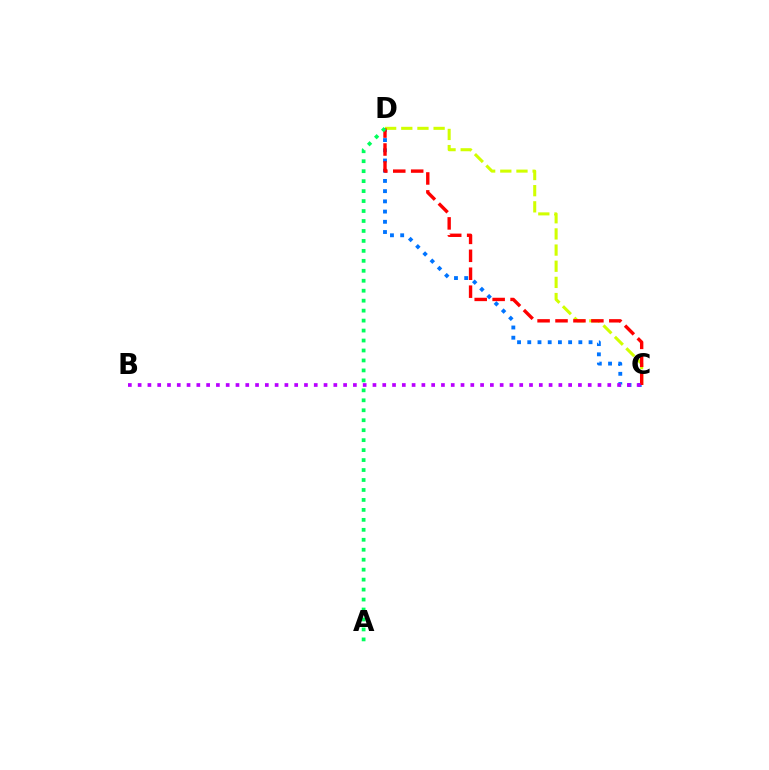{('C', 'D'): [{'color': '#0074ff', 'line_style': 'dotted', 'thickness': 2.78}, {'color': '#d1ff00', 'line_style': 'dashed', 'thickness': 2.2}, {'color': '#ff0000', 'line_style': 'dashed', 'thickness': 2.44}], ('A', 'D'): [{'color': '#00ff5c', 'line_style': 'dotted', 'thickness': 2.71}], ('B', 'C'): [{'color': '#b900ff', 'line_style': 'dotted', 'thickness': 2.66}]}